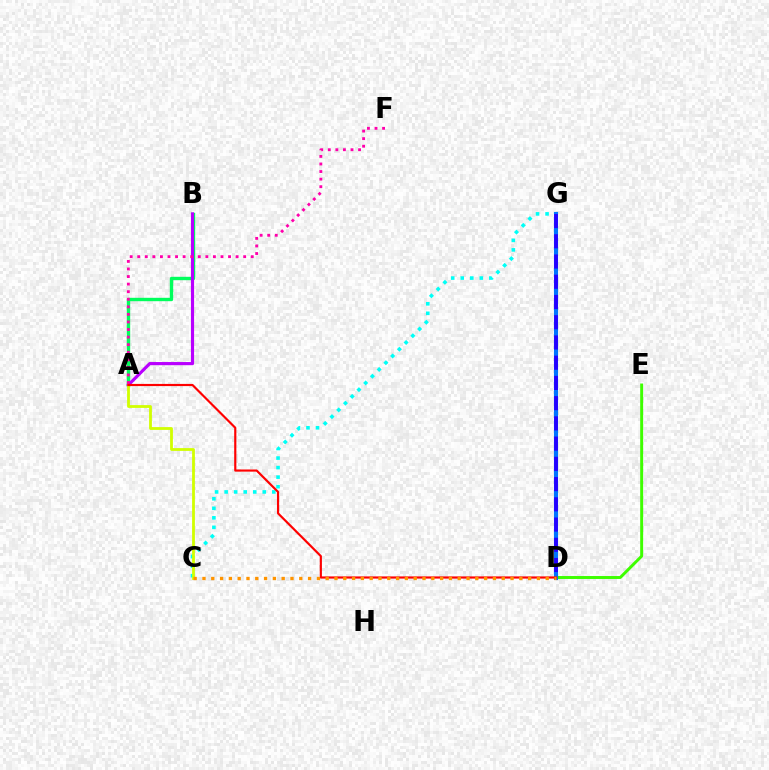{('C', 'G'): [{'color': '#00fff6', 'line_style': 'dotted', 'thickness': 2.59}], ('D', 'E'): [{'color': '#3dff00', 'line_style': 'solid', 'thickness': 2.13}], ('A', 'B'): [{'color': '#00ff5c', 'line_style': 'solid', 'thickness': 2.43}, {'color': '#b900ff', 'line_style': 'solid', 'thickness': 2.27}], ('D', 'G'): [{'color': '#0074ff', 'line_style': 'solid', 'thickness': 2.95}, {'color': '#2500ff', 'line_style': 'dashed', 'thickness': 2.75}], ('A', 'F'): [{'color': '#ff00ac', 'line_style': 'dotted', 'thickness': 2.06}], ('A', 'C'): [{'color': '#d1ff00', 'line_style': 'solid', 'thickness': 2.02}], ('A', 'D'): [{'color': '#ff0000', 'line_style': 'solid', 'thickness': 1.56}], ('C', 'D'): [{'color': '#ff9400', 'line_style': 'dotted', 'thickness': 2.39}]}